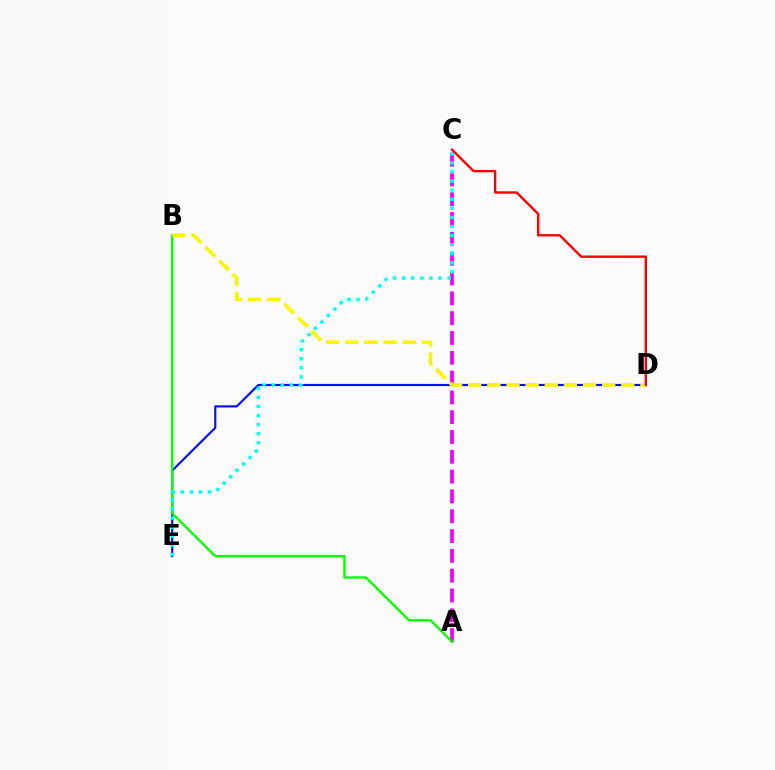{('A', 'C'): [{'color': '#ee00ff', 'line_style': 'dashed', 'thickness': 2.69}], ('D', 'E'): [{'color': '#0010ff', 'line_style': 'solid', 'thickness': 1.56}], ('A', 'B'): [{'color': '#08ff00', 'line_style': 'solid', 'thickness': 1.71}], ('C', 'E'): [{'color': '#00fff6', 'line_style': 'dotted', 'thickness': 2.47}], ('B', 'D'): [{'color': '#fcf500', 'line_style': 'dashed', 'thickness': 2.6}], ('C', 'D'): [{'color': '#ff0000', 'line_style': 'solid', 'thickness': 1.71}]}